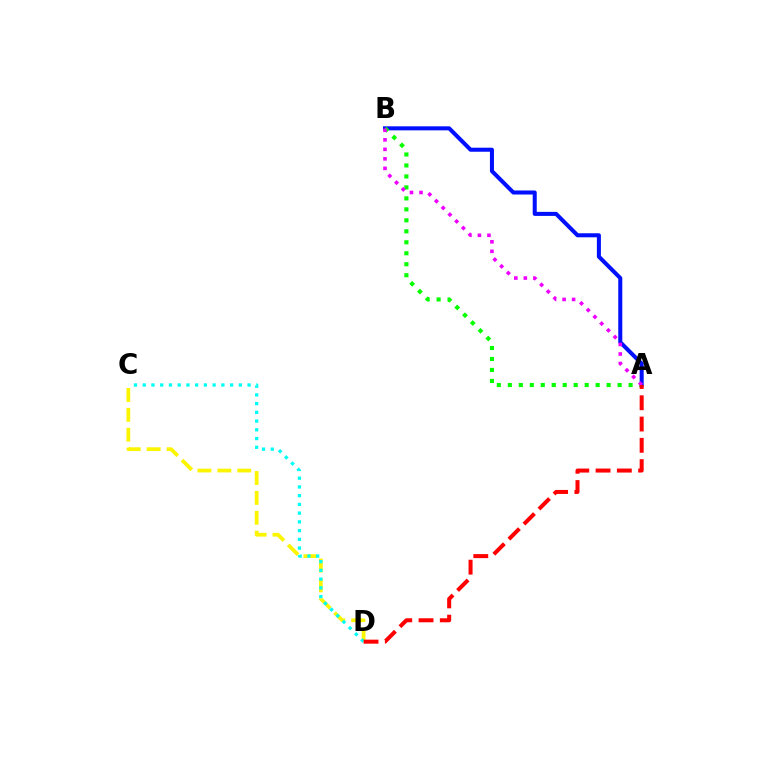{('C', 'D'): [{'color': '#fcf500', 'line_style': 'dashed', 'thickness': 2.7}, {'color': '#00fff6', 'line_style': 'dotted', 'thickness': 2.37}], ('A', 'B'): [{'color': '#0010ff', 'line_style': 'solid', 'thickness': 2.91}, {'color': '#08ff00', 'line_style': 'dotted', 'thickness': 2.98}, {'color': '#ee00ff', 'line_style': 'dotted', 'thickness': 2.59}], ('A', 'D'): [{'color': '#ff0000', 'line_style': 'dashed', 'thickness': 2.89}]}